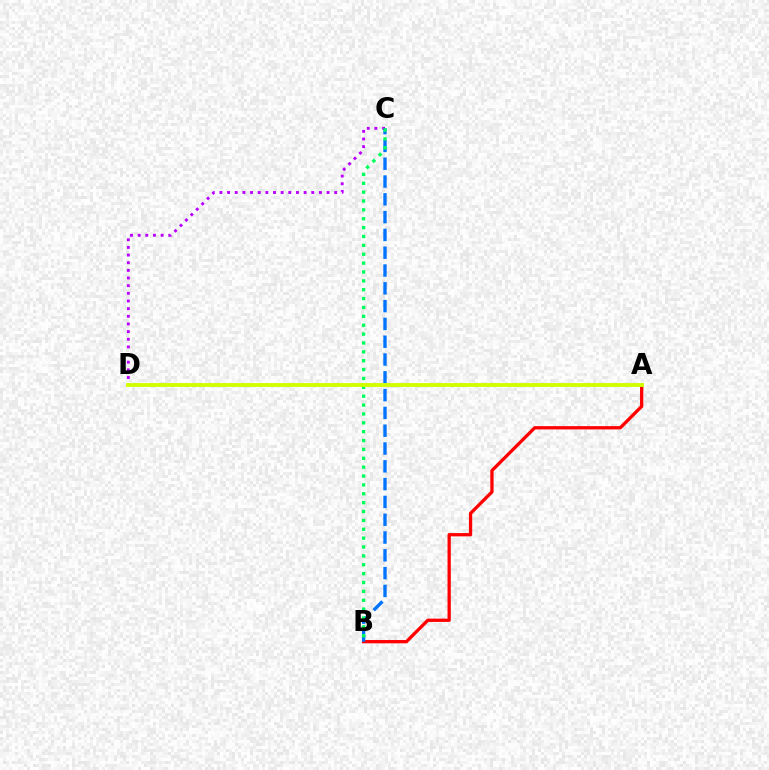{('A', 'B'): [{'color': '#ff0000', 'line_style': 'solid', 'thickness': 2.36}], ('C', 'D'): [{'color': '#b900ff', 'line_style': 'dotted', 'thickness': 2.08}], ('B', 'C'): [{'color': '#0074ff', 'line_style': 'dashed', 'thickness': 2.42}, {'color': '#00ff5c', 'line_style': 'dotted', 'thickness': 2.41}], ('A', 'D'): [{'color': '#d1ff00', 'line_style': 'solid', 'thickness': 2.78}]}